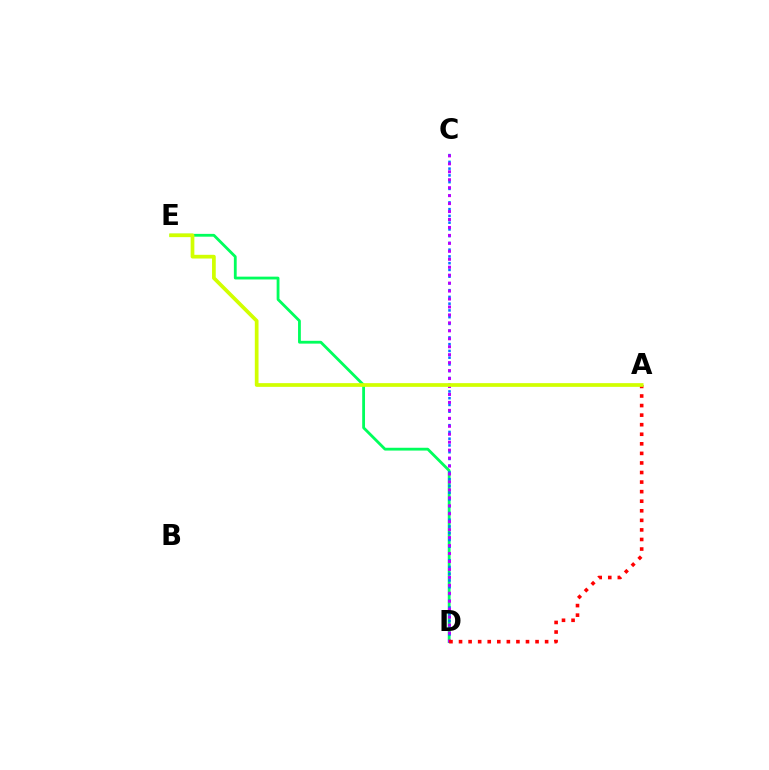{('D', 'E'): [{'color': '#00ff5c', 'line_style': 'solid', 'thickness': 2.02}], ('C', 'D'): [{'color': '#0074ff', 'line_style': 'dotted', 'thickness': 1.83}, {'color': '#b900ff', 'line_style': 'dotted', 'thickness': 2.16}], ('A', 'D'): [{'color': '#ff0000', 'line_style': 'dotted', 'thickness': 2.6}], ('A', 'E'): [{'color': '#d1ff00', 'line_style': 'solid', 'thickness': 2.68}]}